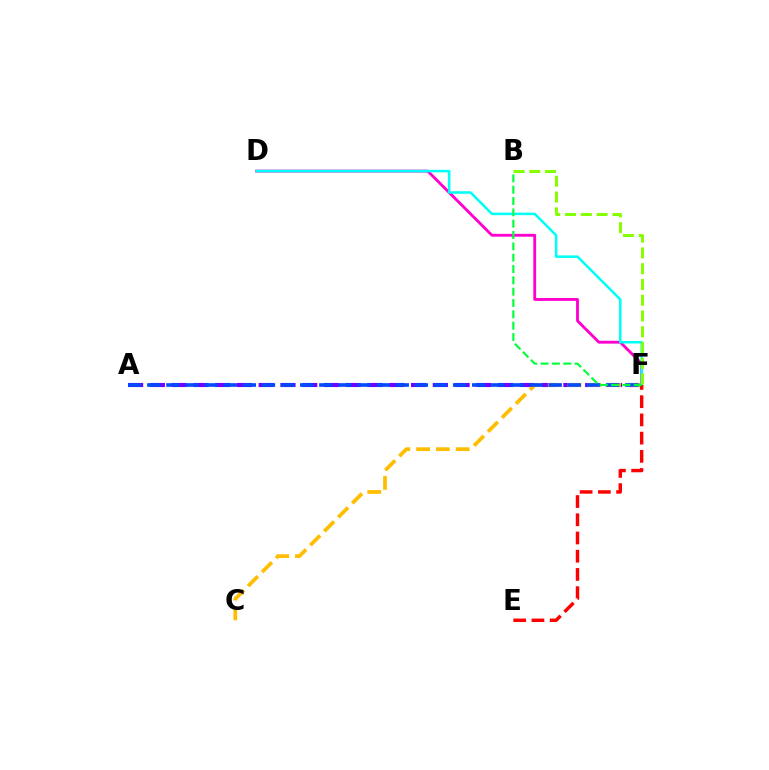{('A', 'F'): [{'color': '#7200ff', 'line_style': 'dashed', 'thickness': 2.96}, {'color': '#004bff', 'line_style': 'dashed', 'thickness': 2.6}], ('C', 'F'): [{'color': '#ffbd00', 'line_style': 'dashed', 'thickness': 2.69}], ('D', 'F'): [{'color': '#ff00cf', 'line_style': 'solid', 'thickness': 2.05}, {'color': '#00fff6', 'line_style': 'solid', 'thickness': 1.83}], ('B', 'F'): [{'color': '#84ff00', 'line_style': 'dashed', 'thickness': 2.14}, {'color': '#00ff39', 'line_style': 'dashed', 'thickness': 1.54}], ('E', 'F'): [{'color': '#ff0000', 'line_style': 'dashed', 'thickness': 2.48}]}